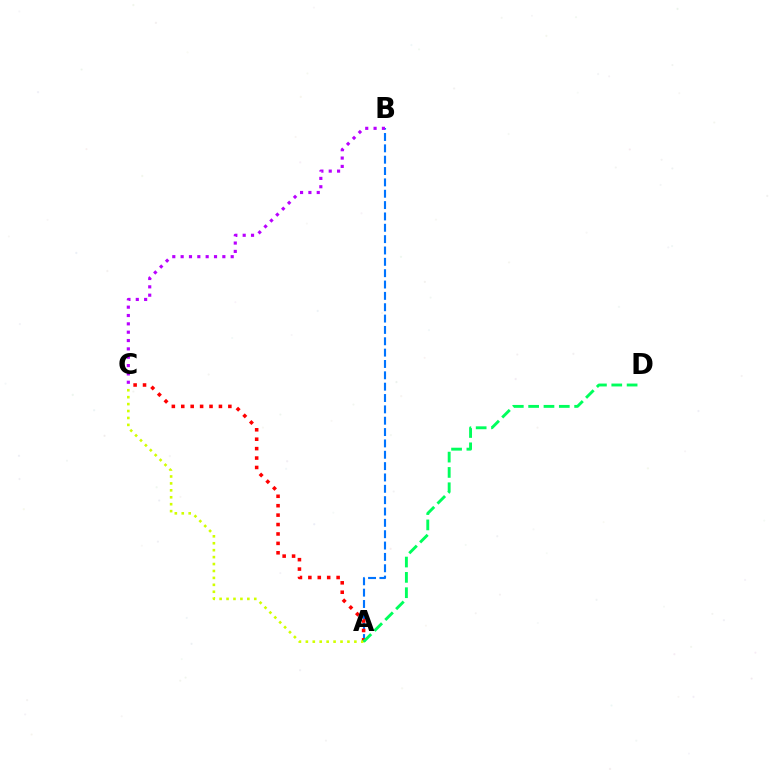{('A', 'B'): [{'color': '#0074ff', 'line_style': 'dashed', 'thickness': 1.54}], ('B', 'C'): [{'color': '#b900ff', 'line_style': 'dotted', 'thickness': 2.27}], ('A', 'C'): [{'color': '#ff0000', 'line_style': 'dotted', 'thickness': 2.56}, {'color': '#d1ff00', 'line_style': 'dotted', 'thickness': 1.88}], ('A', 'D'): [{'color': '#00ff5c', 'line_style': 'dashed', 'thickness': 2.08}]}